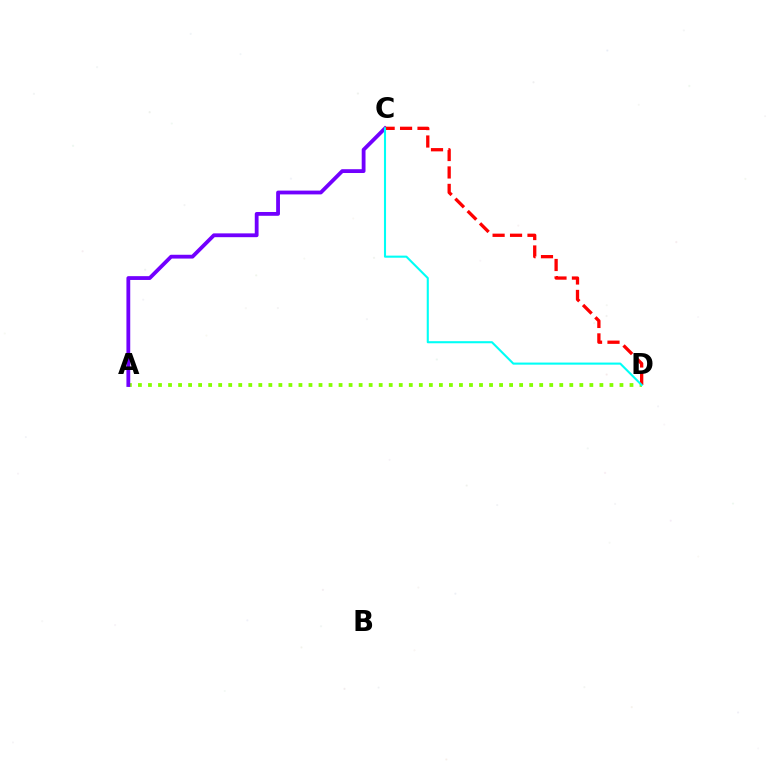{('A', 'D'): [{'color': '#84ff00', 'line_style': 'dotted', 'thickness': 2.73}], ('A', 'C'): [{'color': '#7200ff', 'line_style': 'solid', 'thickness': 2.74}], ('C', 'D'): [{'color': '#ff0000', 'line_style': 'dashed', 'thickness': 2.37}, {'color': '#00fff6', 'line_style': 'solid', 'thickness': 1.51}]}